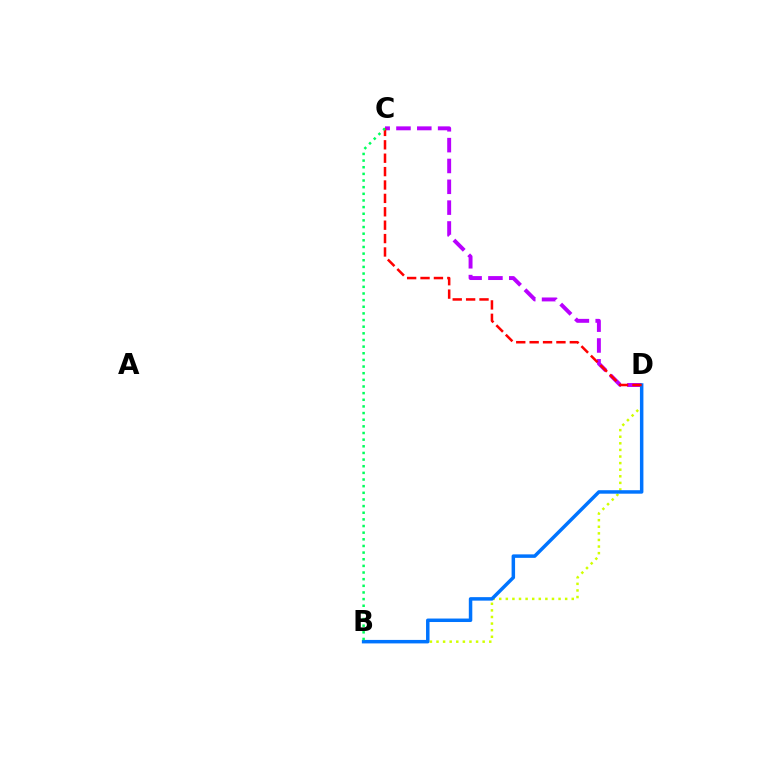{('B', 'D'): [{'color': '#d1ff00', 'line_style': 'dotted', 'thickness': 1.79}, {'color': '#0074ff', 'line_style': 'solid', 'thickness': 2.51}], ('C', 'D'): [{'color': '#b900ff', 'line_style': 'dashed', 'thickness': 2.83}, {'color': '#ff0000', 'line_style': 'dashed', 'thickness': 1.82}], ('B', 'C'): [{'color': '#00ff5c', 'line_style': 'dotted', 'thickness': 1.81}]}